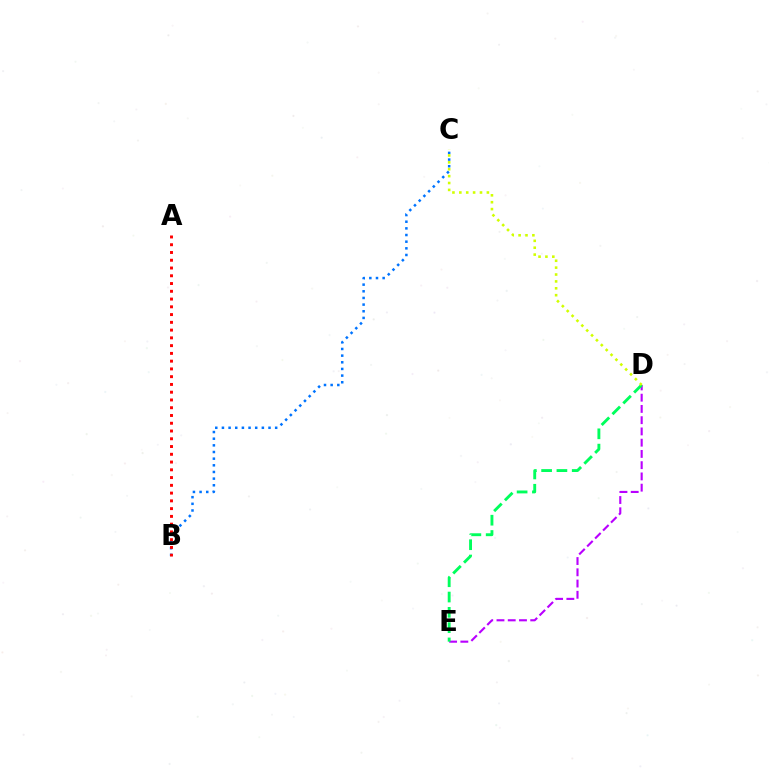{('B', 'C'): [{'color': '#0074ff', 'line_style': 'dotted', 'thickness': 1.81}], ('D', 'E'): [{'color': '#b900ff', 'line_style': 'dashed', 'thickness': 1.53}, {'color': '#00ff5c', 'line_style': 'dashed', 'thickness': 2.08}], ('A', 'B'): [{'color': '#ff0000', 'line_style': 'dotted', 'thickness': 2.11}], ('C', 'D'): [{'color': '#d1ff00', 'line_style': 'dotted', 'thickness': 1.87}]}